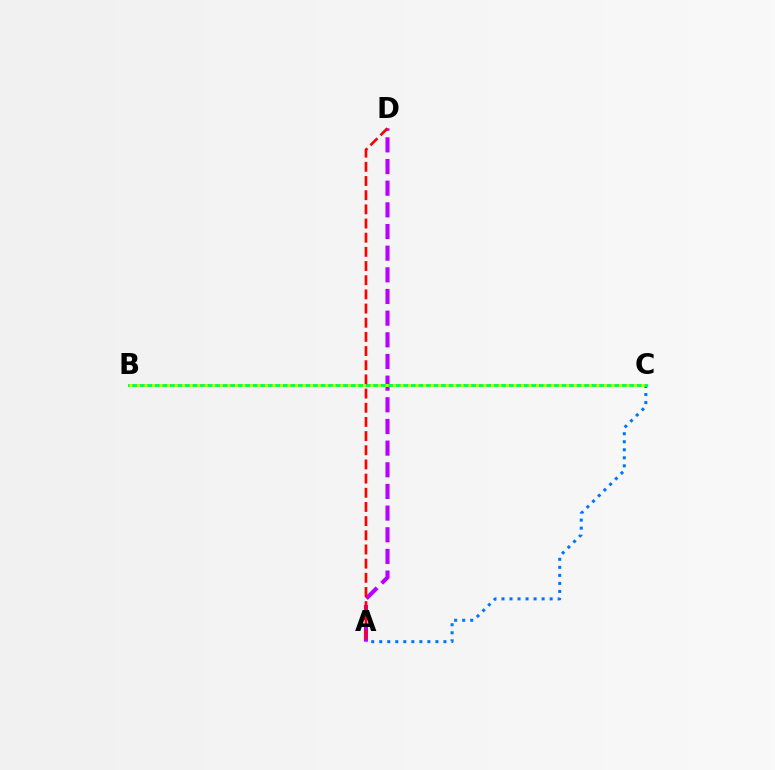{('A', 'D'): [{'color': '#b900ff', 'line_style': 'dashed', 'thickness': 2.94}, {'color': '#ff0000', 'line_style': 'dashed', 'thickness': 1.93}], ('A', 'C'): [{'color': '#0074ff', 'line_style': 'dotted', 'thickness': 2.18}], ('B', 'C'): [{'color': '#00ff5c', 'line_style': 'solid', 'thickness': 2.11}, {'color': '#d1ff00', 'line_style': 'dotted', 'thickness': 2.05}]}